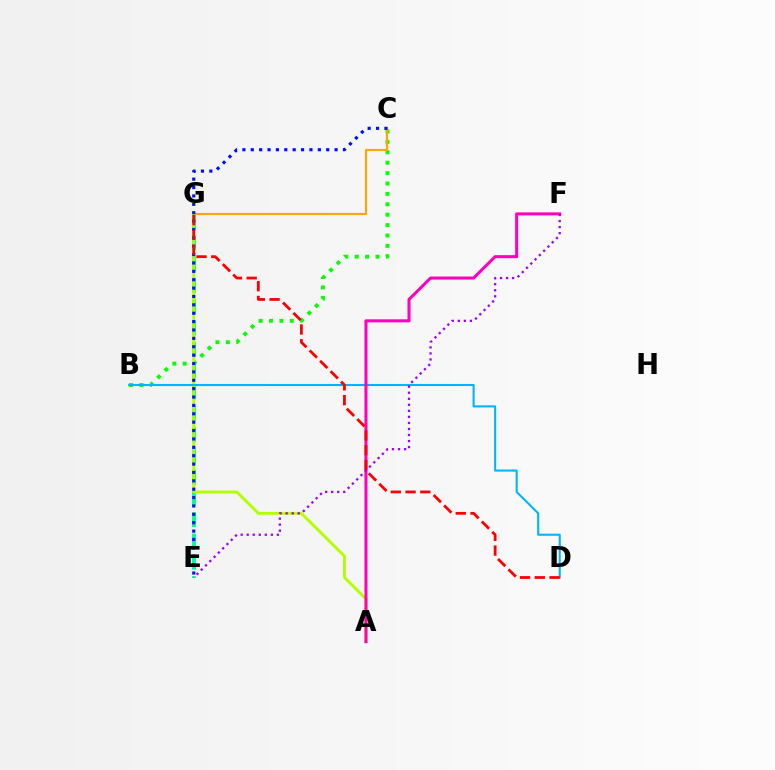{('E', 'G'): [{'color': '#00ff9d', 'line_style': 'dashed', 'thickness': 2.89}], ('B', 'C'): [{'color': '#08ff00', 'line_style': 'dotted', 'thickness': 2.82}], ('C', 'G'): [{'color': '#ffa500', 'line_style': 'solid', 'thickness': 1.52}], ('A', 'G'): [{'color': '#b3ff00', 'line_style': 'solid', 'thickness': 2.08}], ('C', 'E'): [{'color': '#0010ff', 'line_style': 'dotted', 'thickness': 2.28}], ('B', 'D'): [{'color': '#00b5ff', 'line_style': 'solid', 'thickness': 1.5}], ('A', 'F'): [{'color': '#ff00bd', 'line_style': 'solid', 'thickness': 2.19}], ('D', 'G'): [{'color': '#ff0000', 'line_style': 'dashed', 'thickness': 2.0}], ('E', 'F'): [{'color': '#9b00ff', 'line_style': 'dotted', 'thickness': 1.64}]}